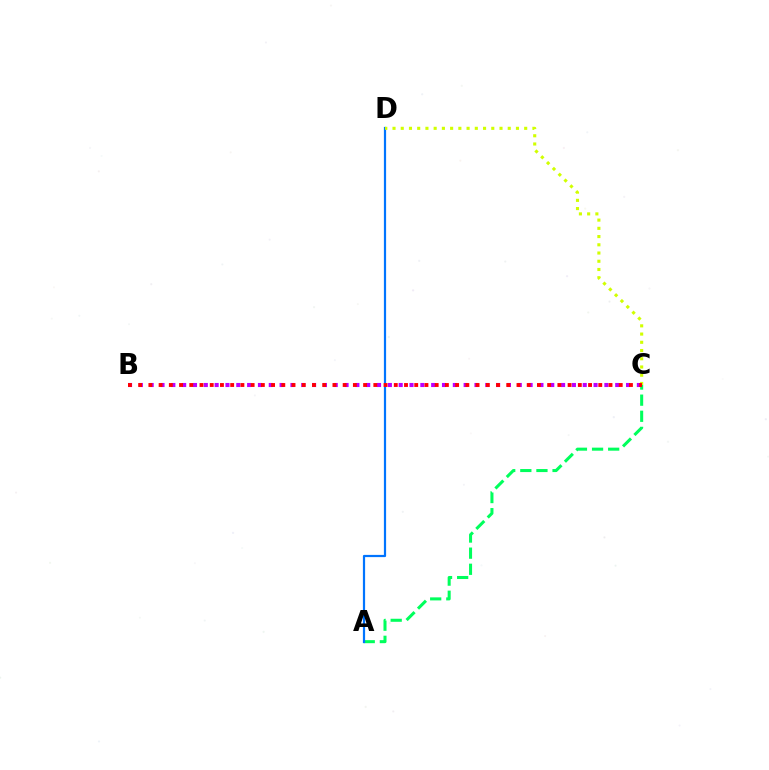{('A', 'C'): [{'color': '#00ff5c', 'line_style': 'dashed', 'thickness': 2.19}], ('A', 'D'): [{'color': '#0074ff', 'line_style': 'solid', 'thickness': 1.59}], ('C', 'D'): [{'color': '#d1ff00', 'line_style': 'dotted', 'thickness': 2.24}], ('B', 'C'): [{'color': '#b900ff', 'line_style': 'dotted', 'thickness': 2.94}, {'color': '#ff0000', 'line_style': 'dotted', 'thickness': 2.78}]}